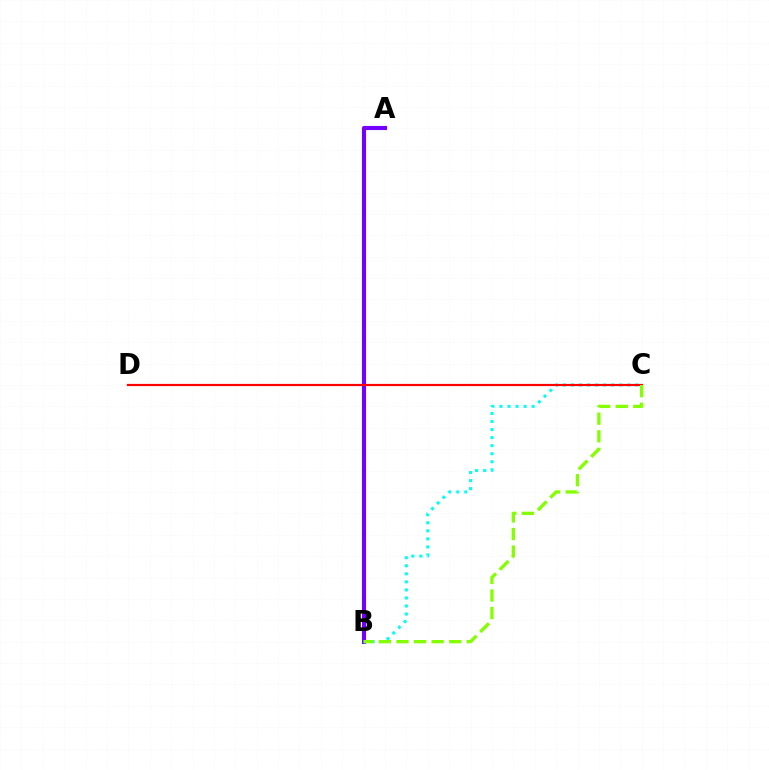{('A', 'B'): [{'color': '#7200ff', 'line_style': 'solid', 'thickness': 2.95}], ('B', 'C'): [{'color': '#00fff6', 'line_style': 'dotted', 'thickness': 2.19}, {'color': '#84ff00', 'line_style': 'dashed', 'thickness': 2.39}], ('C', 'D'): [{'color': '#ff0000', 'line_style': 'solid', 'thickness': 1.58}]}